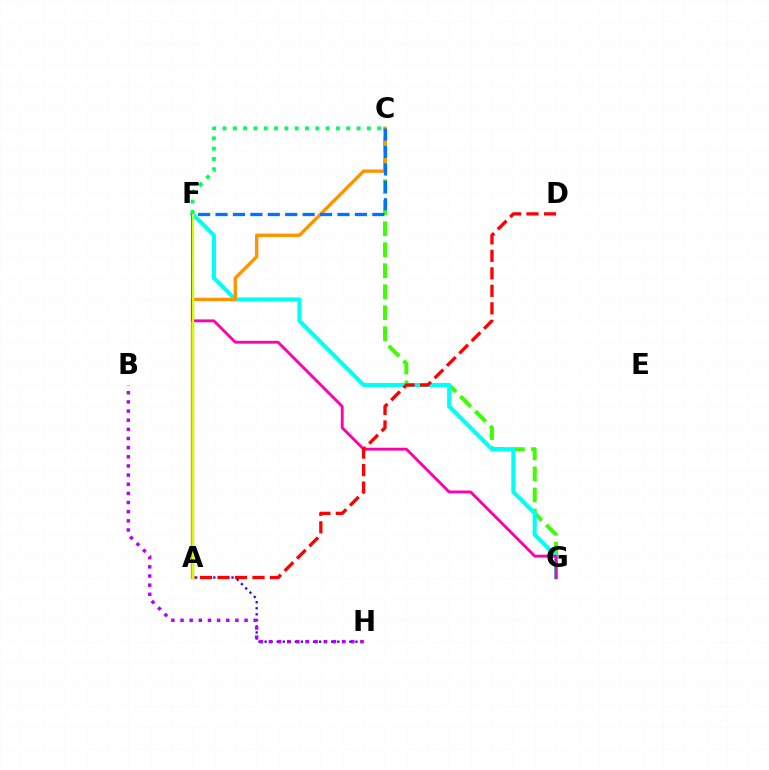{('C', 'G'): [{'color': '#3dff00', 'line_style': 'dashed', 'thickness': 2.86}], ('F', 'G'): [{'color': '#00fff6', 'line_style': 'solid', 'thickness': 2.94}, {'color': '#ff00ac', 'line_style': 'solid', 'thickness': 2.06}], ('A', 'H'): [{'color': '#2500ff', 'line_style': 'dotted', 'thickness': 1.64}], ('A', 'C'): [{'color': '#ff9400', 'line_style': 'solid', 'thickness': 2.43}], ('B', 'H'): [{'color': '#b900ff', 'line_style': 'dotted', 'thickness': 2.49}], ('A', 'D'): [{'color': '#ff0000', 'line_style': 'dashed', 'thickness': 2.38}], ('A', 'F'): [{'color': '#d1ff00', 'line_style': 'solid', 'thickness': 1.6}], ('C', 'F'): [{'color': '#0074ff', 'line_style': 'dashed', 'thickness': 2.37}, {'color': '#00ff5c', 'line_style': 'dotted', 'thickness': 2.8}]}